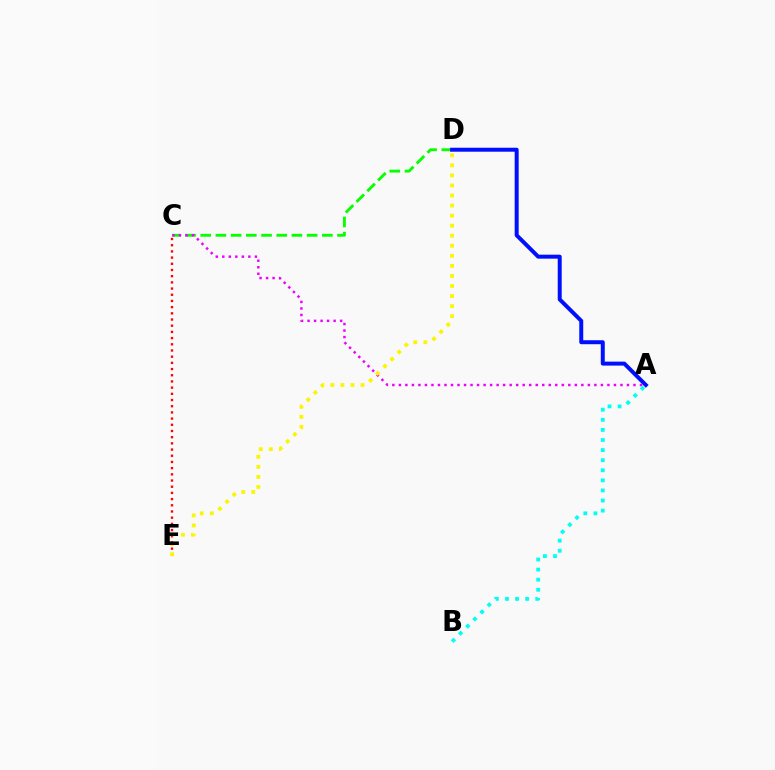{('C', 'E'): [{'color': '#ff0000', 'line_style': 'dotted', 'thickness': 1.68}], ('C', 'D'): [{'color': '#08ff00', 'line_style': 'dashed', 'thickness': 2.07}], ('A', 'B'): [{'color': '#00fff6', 'line_style': 'dotted', 'thickness': 2.74}], ('A', 'C'): [{'color': '#ee00ff', 'line_style': 'dotted', 'thickness': 1.77}], ('A', 'D'): [{'color': '#0010ff', 'line_style': 'solid', 'thickness': 2.86}], ('D', 'E'): [{'color': '#fcf500', 'line_style': 'dotted', 'thickness': 2.73}]}